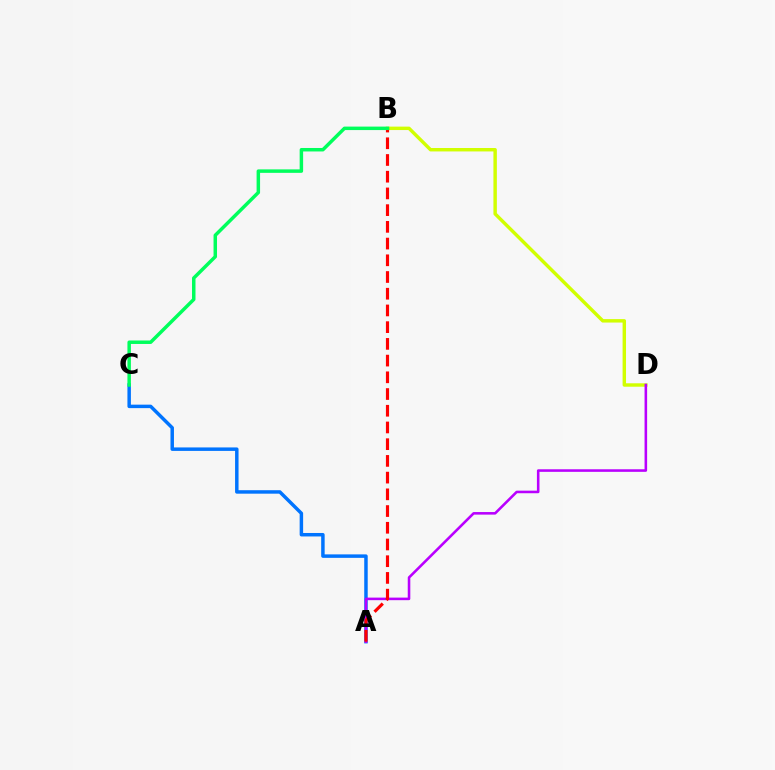{('A', 'C'): [{'color': '#0074ff', 'line_style': 'solid', 'thickness': 2.5}], ('B', 'D'): [{'color': '#d1ff00', 'line_style': 'solid', 'thickness': 2.47}], ('A', 'D'): [{'color': '#b900ff', 'line_style': 'solid', 'thickness': 1.85}], ('A', 'B'): [{'color': '#ff0000', 'line_style': 'dashed', 'thickness': 2.27}], ('B', 'C'): [{'color': '#00ff5c', 'line_style': 'solid', 'thickness': 2.5}]}